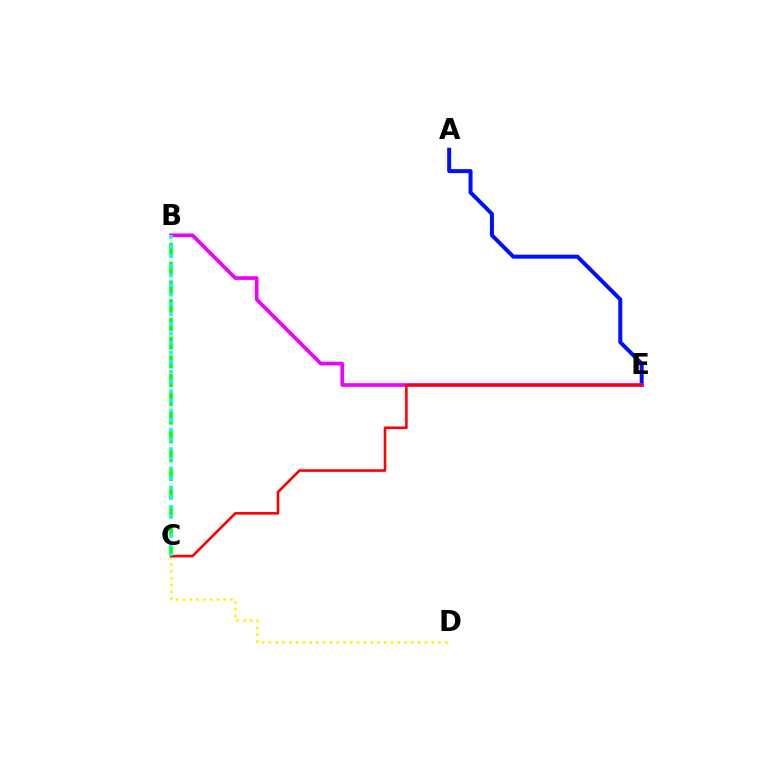{('A', 'E'): [{'color': '#0010ff', 'line_style': 'solid', 'thickness': 2.87}], ('B', 'C'): [{'color': '#08ff00', 'line_style': 'dashed', 'thickness': 2.55}, {'color': '#00fff6', 'line_style': 'dotted', 'thickness': 2.62}], ('C', 'D'): [{'color': '#fcf500', 'line_style': 'dotted', 'thickness': 1.84}], ('B', 'E'): [{'color': '#ee00ff', 'line_style': 'solid', 'thickness': 2.64}], ('C', 'E'): [{'color': '#ff0000', 'line_style': 'solid', 'thickness': 1.87}]}